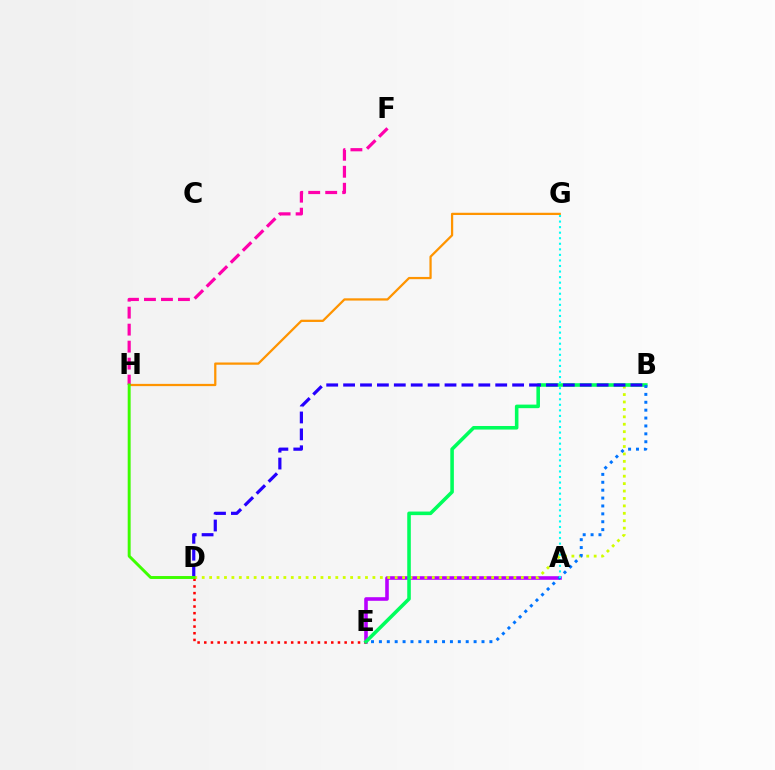{('A', 'E'): [{'color': '#b900ff', 'line_style': 'solid', 'thickness': 2.59}], ('B', 'D'): [{'color': '#d1ff00', 'line_style': 'dotted', 'thickness': 2.02}, {'color': '#2500ff', 'line_style': 'dashed', 'thickness': 2.3}], ('G', 'H'): [{'color': '#ff9400', 'line_style': 'solid', 'thickness': 1.62}], ('D', 'E'): [{'color': '#ff0000', 'line_style': 'dotted', 'thickness': 1.82}], ('F', 'H'): [{'color': '#ff00ac', 'line_style': 'dashed', 'thickness': 2.31}], ('B', 'E'): [{'color': '#00ff5c', 'line_style': 'solid', 'thickness': 2.57}, {'color': '#0074ff', 'line_style': 'dotted', 'thickness': 2.14}], ('D', 'H'): [{'color': '#3dff00', 'line_style': 'solid', 'thickness': 2.12}], ('A', 'G'): [{'color': '#00fff6', 'line_style': 'dotted', 'thickness': 1.51}]}